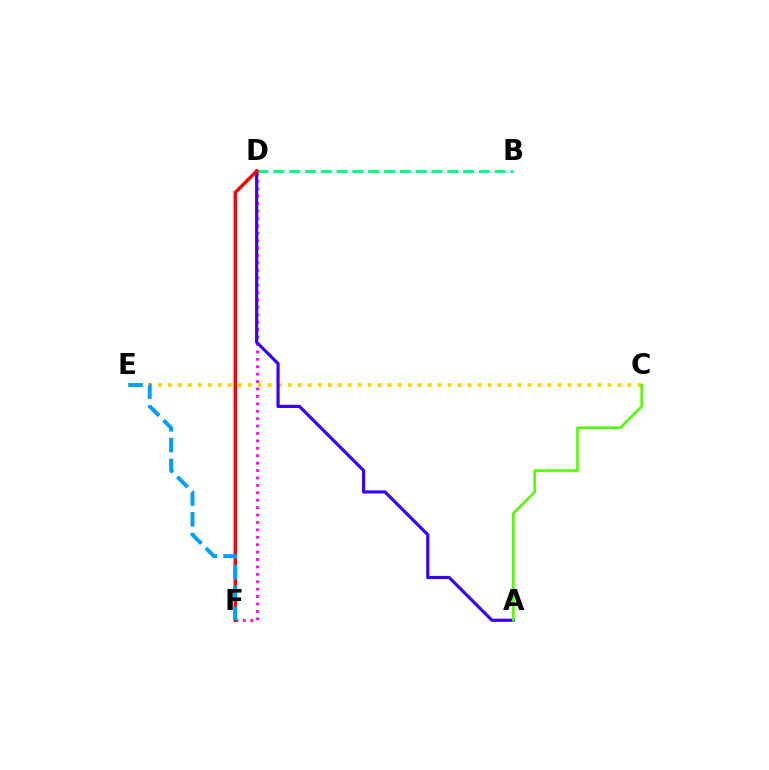{('D', 'F'): [{'color': '#ff00ed', 'line_style': 'dotted', 'thickness': 2.01}, {'color': '#ff0000', 'line_style': 'solid', 'thickness': 2.45}], ('C', 'E'): [{'color': '#ffd500', 'line_style': 'dotted', 'thickness': 2.71}], ('B', 'D'): [{'color': '#00ff86', 'line_style': 'dashed', 'thickness': 2.15}], ('A', 'D'): [{'color': '#3700ff', 'line_style': 'solid', 'thickness': 2.28}], ('A', 'C'): [{'color': '#4fff00', 'line_style': 'solid', 'thickness': 1.87}], ('E', 'F'): [{'color': '#009eff', 'line_style': 'dashed', 'thickness': 2.82}]}